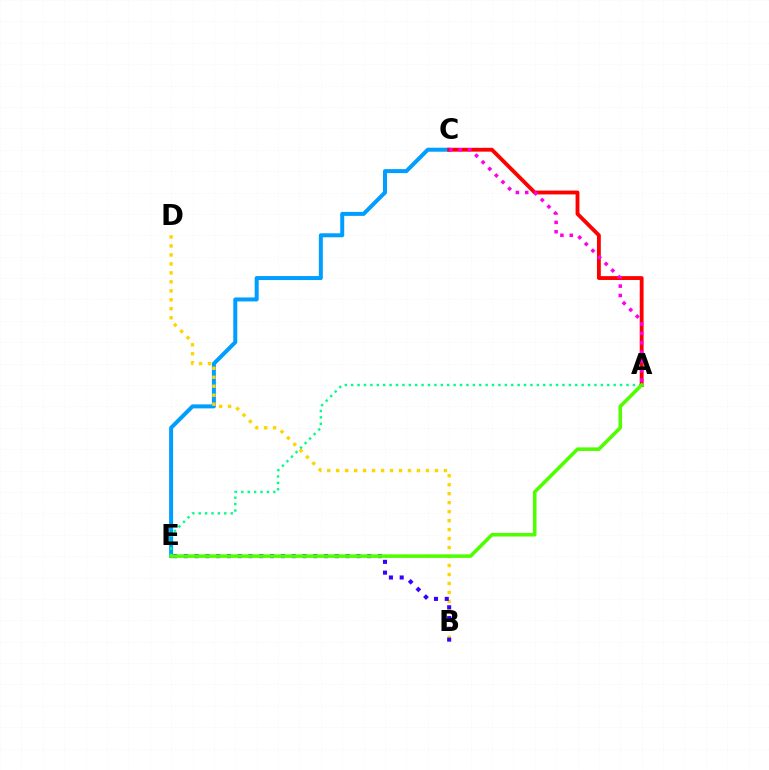{('C', 'E'): [{'color': '#009eff', 'line_style': 'solid', 'thickness': 2.88}], ('B', 'D'): [{'color': '#ffd500', 'line_style': 'dotted', 'thickness': 2.44}], ('B', 'E'): [{'color': '#3700ff', 'line_style': 'dotted', 'thickness': 2.93}], ('A', 'E'): [{'color': '#00ff86', 'line_style': 'dotted', 'thickness': 1.74}, {'color': '#4fff00', 'line_style': 'solid', 'thickness': 2.57}], ('A', 'C'): [{'color': '#ff0000', 'line_style': 'solid', 'thickness': 2.77}, {'color': '#ff00ed', 'line_style': 'dotted', 'thickness': 2.54}]}